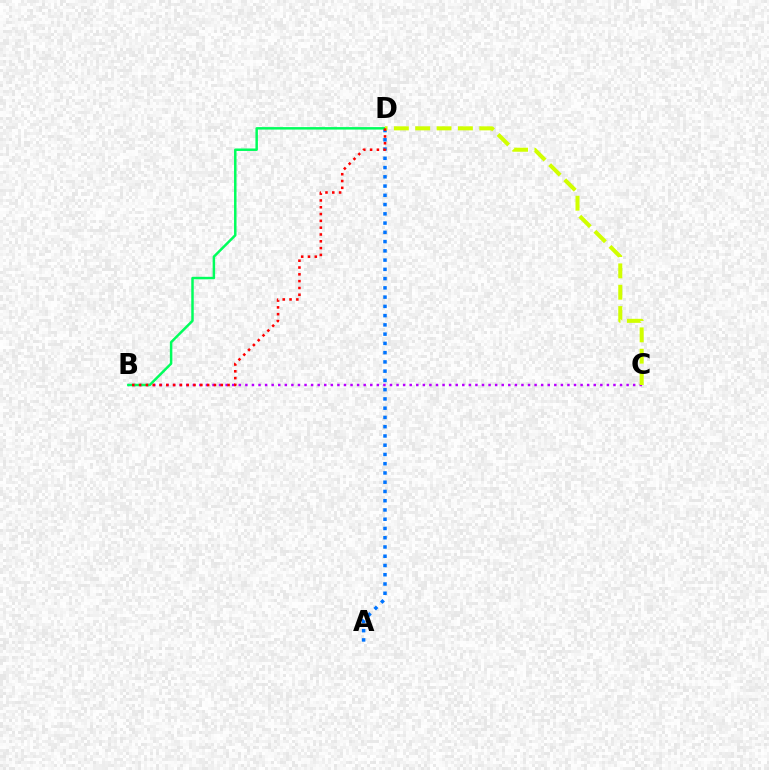{('A', 'D'): [{'color': '#0074ff', 'line_style': 'dotted', 'thickness': 2.51}], ('B', 'C'): [{'color': '#b900ff', 'line_style': 'dotted', 'thickness': 1.79}], ('B', 'D'): [{'color': '#00ff5c', 'line_style': 'solid', 'thickness': 1.79}, {'color': '#ff0000', 'line_style': 'dotted', 'thickness': 1.85}], ('C', 'D'): [{'color': '#d1ff00', 'line_style': 'dashed', 'thickness': 2.9}]}